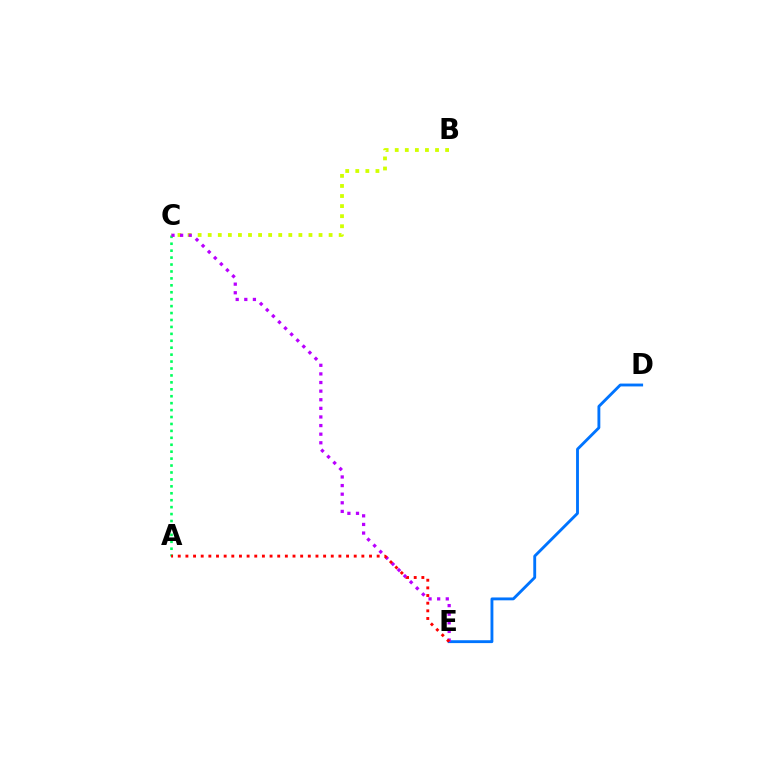{('B', 'C'): [{'color': '#d1ff00', 'line_style': 'dotted', 'thickness': 2.74}], ('D', 'E'): [{'color': '#0074ff', 'line_style': 'solid', 'thickness': 2.06}], ('A', 'C'): [{'color': '#00ff5c', 'line_style': 'dotted', 'thickness': 1.88}], ('C', 'E'): [{'color': '#b900ff', 'line_style': 'dotted', 'thickness': 2.34}], ('A', 'E'): [{'color': '#ff0000', 'line_style': 'dotted', 'thickness': 2.08}]}